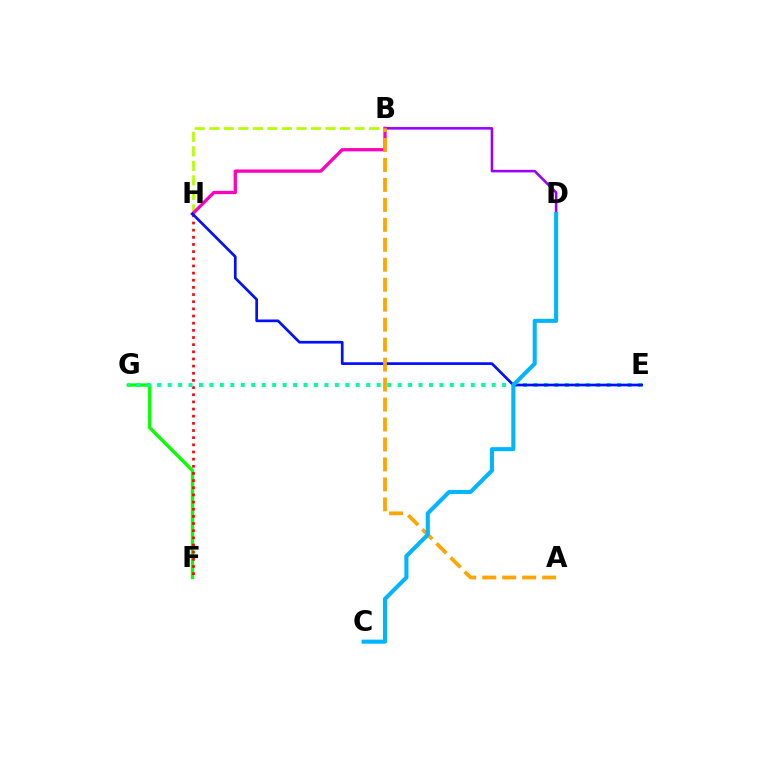{('B', 'D'): [{'color': '#9b00ff', 'line_style': 'solid', 'thickness': 1.85}], ('F', 'G'): [{'color': '#08ff00', 'line_style': 'solid', 'thickness': 2.4}], ('F', 'H'): [{'color': '#ff0000', 'line_style': 'dotted', 'thickness': 1.94}], ('B', 'H'): [{'color': '#b3ff00', 'line_style': 'dashed', 'thickness': 1.97}, {'color': '#ff00bd', 'line_style': 'solid', 'thickness': 2.37}], ('E', 'G'): [{'color': '#00ff9d', 'line_style': 'dotted', 'thickness': 2.84}], ('E', 'H'): [{'color': '#0010ff', 'line_style': 'solid', 'thickness': 1.94}], ('A', 'B'): [{'color': '#ffa500', 'line_style': 'dashed', 'thickness': 2.71}], ('C', 'D'): [{'color': '#00b5ff', 'line_style': 'solid', 'thickness': 2.92}]}